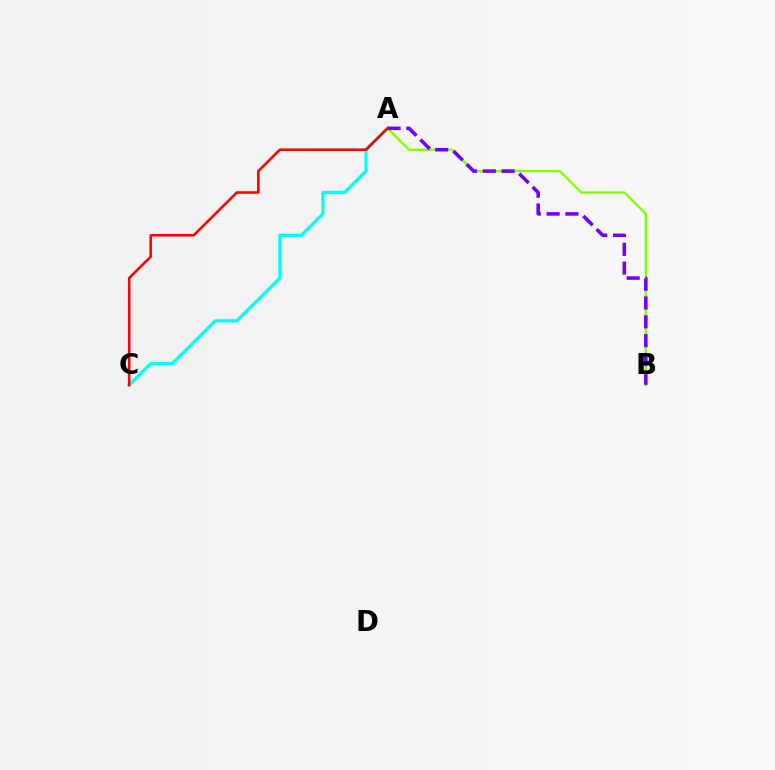{('A', 'B'): [{'color': '#84ff00', 'line_style': 'solid', 'thickness': 1.68}, {'color': '#7200ff', 'line_style': 'dashed', 'thickness': 2.56}], ('A', 'C'): [{'color': '#00fff6', 'line_style': 'solid', 'thickness': 2.33}, {'color': '#ff0000', 'line_style': 'solid', 'thickness': 1.85}]}